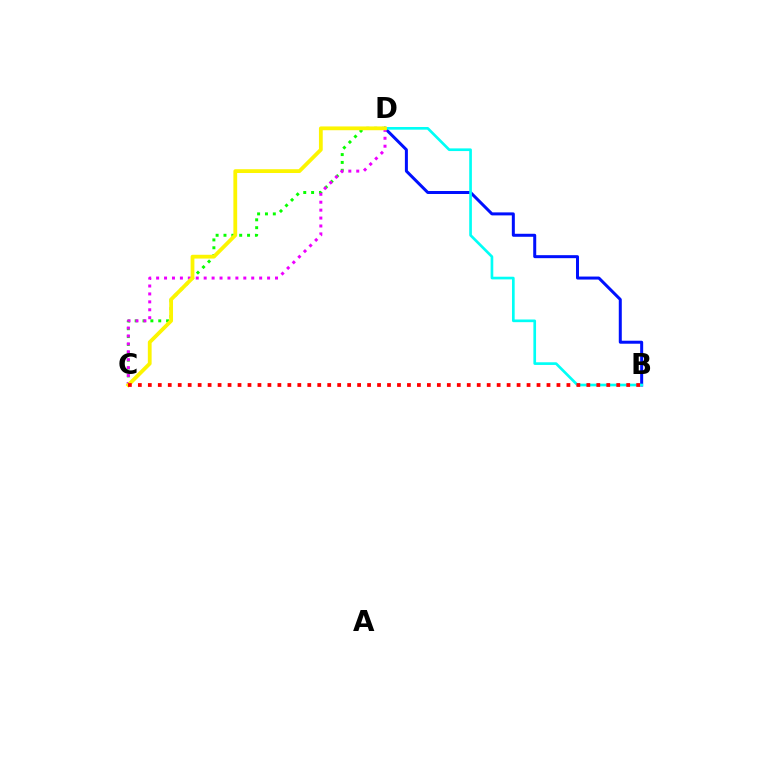{('B', 'D'): [{'color': '#0010ff', 'line_style': 'solid', 'thickness': 2.16}, {'color': '#00fff6', 'line_style': 'solid', 'thickness': 1.92}], ('C', 'D'): [{'color': '#08ff00', 'line_style': 'dotted', 'thickness': 2.14}, {'color': '#ee00ff', 'line_style': 'dotted', 'thickness': 2.15}, {'color': '#fcf500', 'line_style': 'solid', 'thickness': 2.73}], ('B', 'C'): [{'color': '#ff0000', 'line_style': 'dotted', 'thickness': 2.71}]}